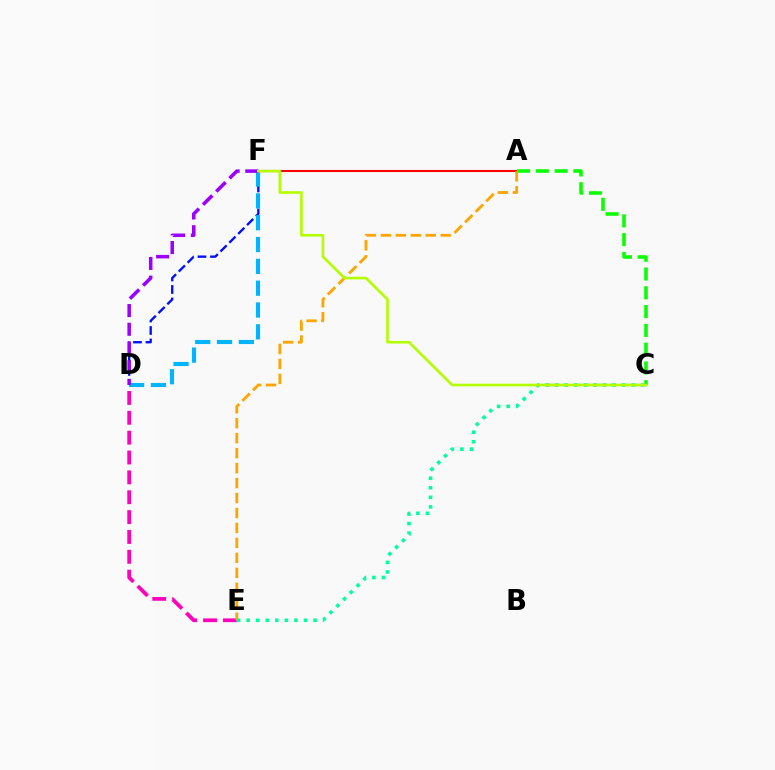{('D', 'E'): [{'color': '#ff00bd', 'line_style': 'dashed', 'thickness': 2.7}], ('D', 'F'): [{'color': '#0010ff', 'line_style': 'dashed', 'thickness': 1.7}, {'color': '#00b5ff', 'line_style': 'dashed', 'thickness': 2.96}, {'color': '#9b00ff', 'line_style': 'dashed', 'thickness': 2.54}], ('A', 'F'): [{'color': '#ff0000', 'line_style': 'solid', 'thickness': 1.51}], ('A', 'C'): [{'color': '#08ff00', 'line_style': 'dashed', 'thickness': 2.55}], ('A', 'E'): [{'color': '#ffa500', 'line_style': 'dashed', 'thickness': 2.03}], ('C', 'E'): [{'color': '#00ff9d', 'line_style': 'dotted', 'thickness': 2.6}], ('C', 'F'): [{'color': '#b3ff00', 'line_style': 'solid', 'thickness': 1.9}]}